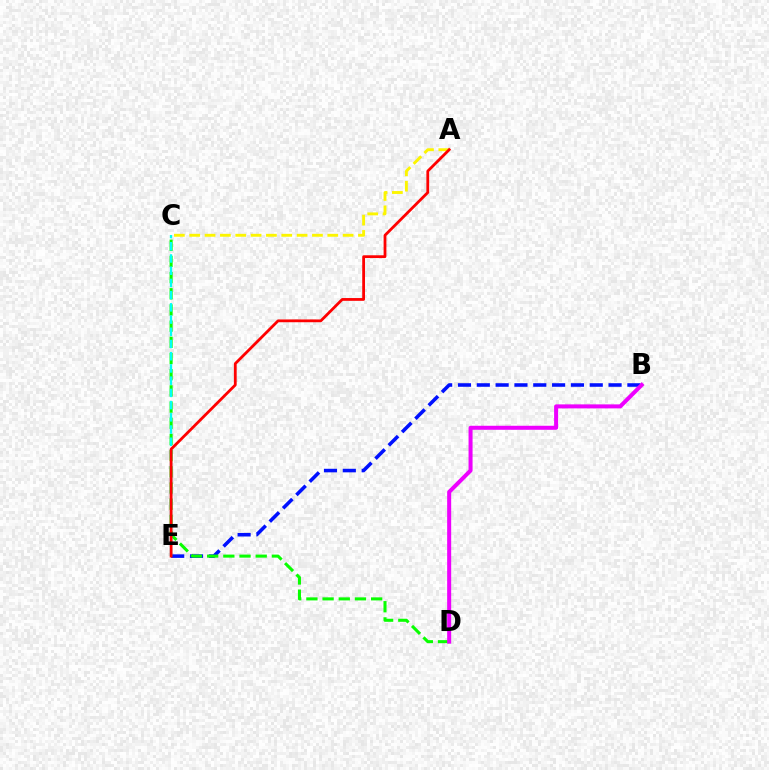{('B', 'E'): [{'color': '#0010ff', 'line_style': 'dashed', 'thickness': 2.56}], ('C', 'D'): [{'color': '#08ff00', 'line_style': 'dashed', 'thickness': 2.2}], ('C', 'E'): [{'color': '#00fff6', 'line_style': 'dashed', 'thickness': 1.66}], ('A', 'C'): [{'color': '#fcf500', 'line_style': 'dashed', 'thickness': 2.08}], ('A', 'E'): [{'color': '#ff0000', 'line_style': 'solid', 'thickness': 2.01}], ('B', 'D'): [{'color': '#ee00ff', 'line_style': 'solid', 'thickness': 2.89}]}